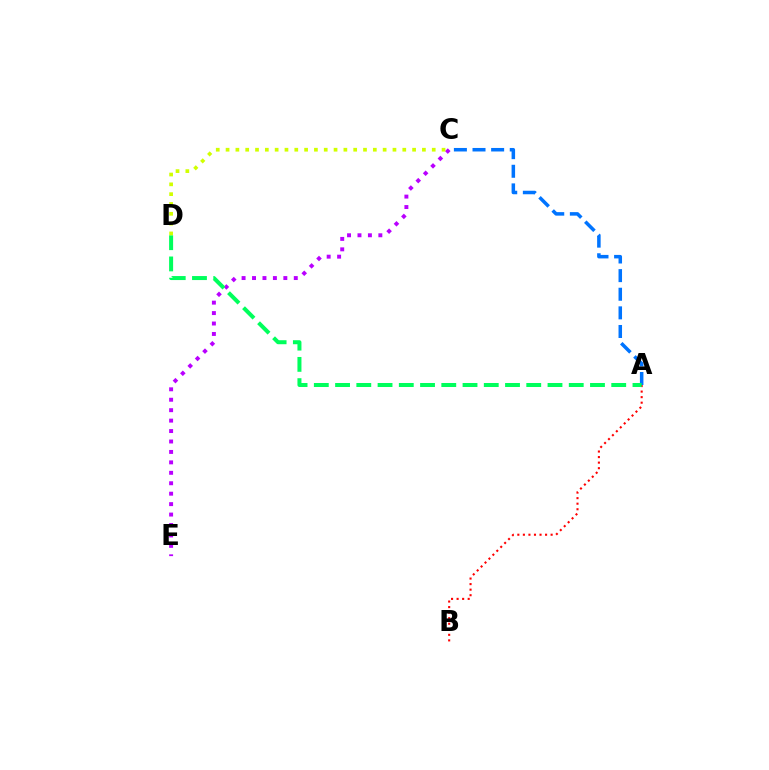{('A', 'B'): [{'color': '#ff0000', 'line_style': 'dotted', 'thickness': 1.51}], ('C', 'E'): [{'color': '#b900ff', 'line_style': 'dotted', 'thickness': 2.84}], ('A', 'C'): [{'color': '#0074ff', 'line_style': 'dashed', 'thickness': 2.53}], ('A', 'D'): [{'color': '#00ff5c', 'line_style': 'dashed', 'thickness': 2.89}], ('C', 'D'): [{'color': '#d1ff00', 'line_style': 'dotted', 'thickness': 2.67}]}